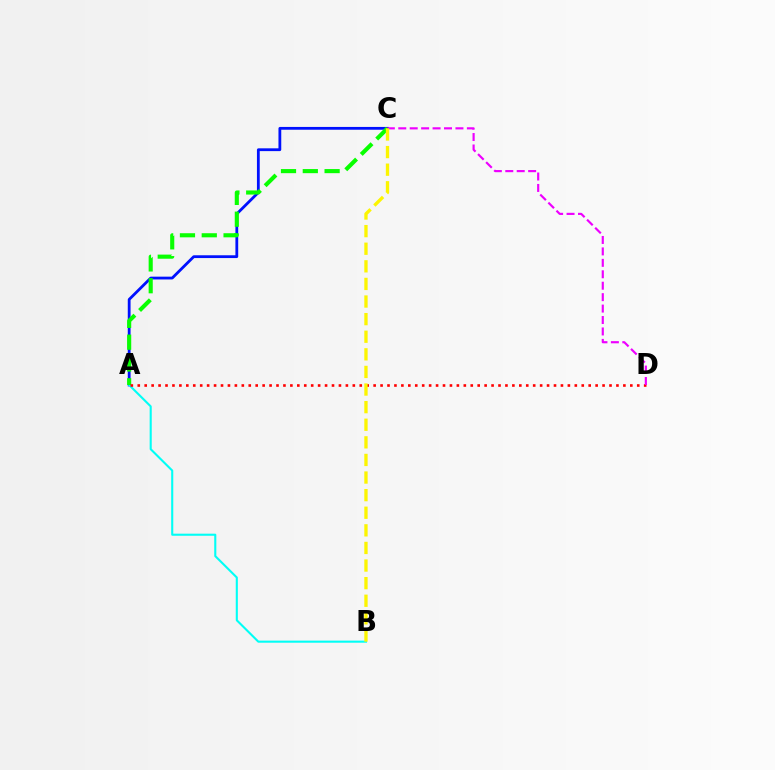{('A', 'C'): [{'color': '#0010ff', 'line_style': 'solid', 'thickness': 2.01}, {'color': '#08ff00', 'line_style': 'dashed', 'thickness': 2.96}], ('A', 'B'): [{'color': '#00fff6', 'line_style': 'solid', 'thickness': 1.51}], ('A', 'D'): [{'color': '#ff0000', 'line_style': 'dotted', 'thickness': 1.88}], ('C', 'D'): [{'color': '#ee00ff', 'line_style': 'dashed', 'thickness': 1.55}], ('B', 'C'): [{'color': '#fcf500', 'line_style': 'dashed', 'thickness': 2.39}]}